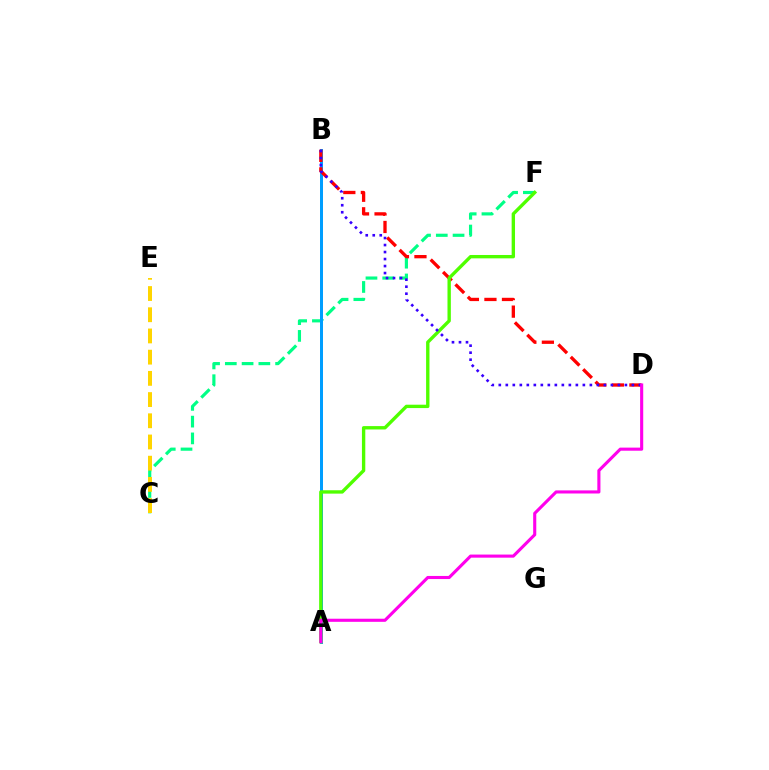{('C', 'F'): [{'color': '#00ff86', 'line_style': 'dashed', 'thickness': 2.28}], ('A', 'B'): [{'color': '#009eff', 'line_style': 'solid', 'thickness': 2.15}], ('B', 'D'): [{'color': '#ff0000', 'line_style': 'dashed', 'thickness': 2.38}, {'color': '#3700ff', 'line_style': 'dotted', 'thickness': 1.9}], ('C', 'E'): [{'color': '#ffd500', 'line_style': 'dashed', 'thickness': 2.88}], ('A', 'F'): [{'color': '#4fff00', 'line_style': 'solid', 'thickness': 2.42}], ('A', 'D'): [{'color': '#ff00ed', 'line_style': 'solid', 'thickness': 2.23}]}